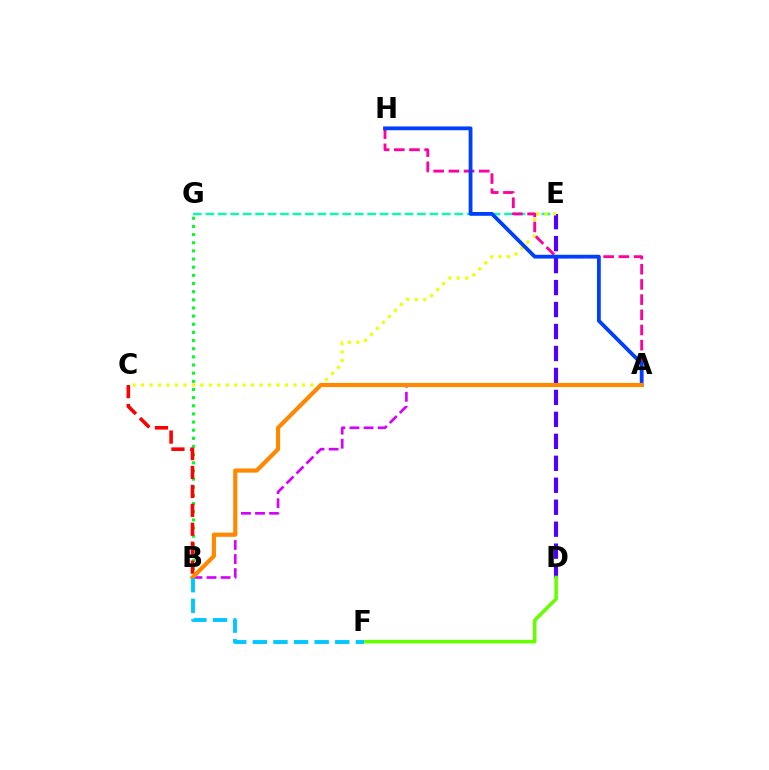{('D', 'E'): [{'color': '#4f00ff', 'line_style': 'dashed', 'thickness': 2.98}], ('E', 'G'): [{'color': '#00ffaf', 'line_style': 'dashed', 'thickness': 1.69}], ('C', 'E'): [{'color': '#eeff00', 'line_style': 'dotted', 'thickness': 2.3}], ('D', 'F'): [{'color': '#66ff00', 'line_style': 'solid', 'thickness': 2.57}], ('A', 'H'): [{'color': '#ff00a0', 'line_style': 'dashed', 'thickness': 2.06}, {'color': '#003fff', 'line_style': 'solid', 'thickness': 2.73}], ('B', 'G'): [{'color': '#00ff27', 'line_style': 'dotted', 'thickness': 2.21}], ('A', 'B'): [{'color': '#d600ff', 'line_style': 'dashed', 'thickness': 1.91}, {'color': '#ff8800', 'line_style': 'solid', 'thickness': 2.99}], ('B', 'C'): [{'color': '#ff0000', 'line_style': 'dashed', 'thickness': 2.57}], ('B', 'F'): [{'color': '#00c7ff', 'line_style': 'dashed', 'thickness': 2.8}]}